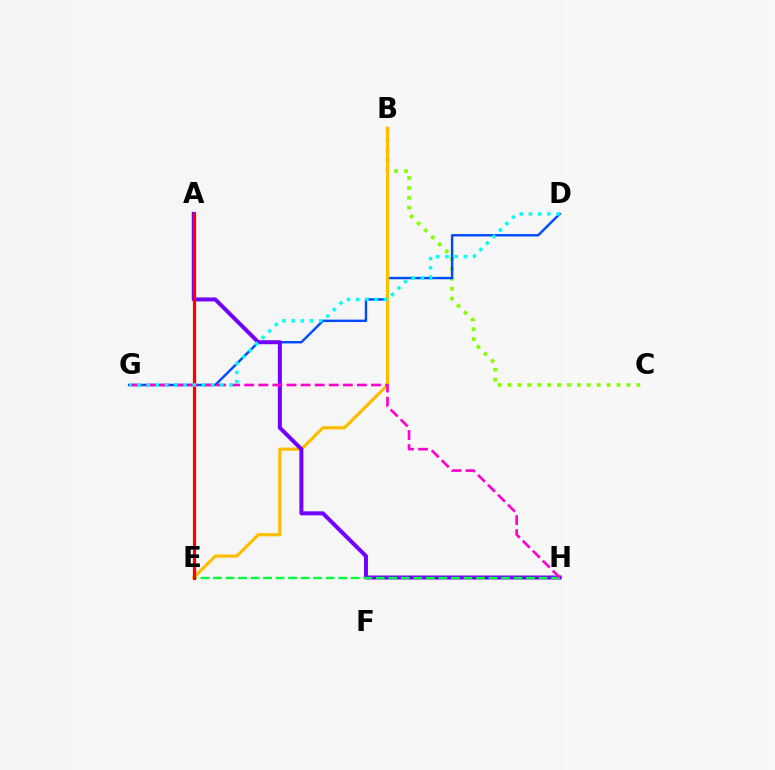{('B', 'C'): [{'color': '#84ff00', 'line_style': 'dotted', 'thickness': 2.69}], ('D', 'G'): [{'color': '#004bff', 'line_style': 'solid', 'thickness': 1.75}, {'color': '#00fff6', 'line_style': 'dotted', 'thickness': 2.5}], ('B', 'E'): [{'color': '#ffbd00', 'line_style': 'solid', 'thickness': 2.3}], ('A', 'H'): [{'color': '#7200ff', 'line_style': 'solid', 'thickness': 2.88}], ('E', 'H'): [{'color': '#00ff39', 'line_style': 'dashed', 'thickness': 1.7}], ('A', 'E'): [{'color': '#ff0000', 'line_style': 'solid', 'thickness': 2.31}], ('G', 'H'): [{'color': '#ff00cf', 'line_style': 'dashed', 'thickness': 1.91}]}